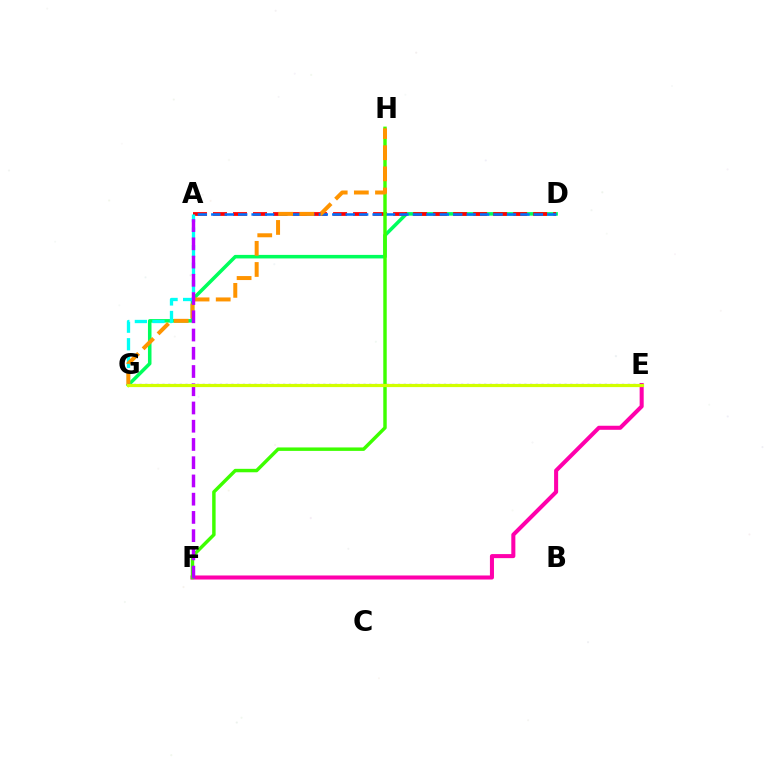{('E', 'F'): [{'color': '#ff00ac', 'line_style': 'solid', 'thickness': 2.91}], ('D', 'G'): [{'color': '#00ff5c', 'line_style': 'solid', 'thickness': 2.55}], ('A', 'D'): [{'color': '#ff0000', 'line_style': 'dashed', 'thickness': 2.72}, {'color': '#0074ff', 'line_style': 'dashed', 'thickness': 1.83}], ('F', 'H'): [{'color': '#3dff00', 'line_style': 'solid', 'thickness': 2.48}], ('A', 'G'): [{'color': '#00fff6', 'line_style': 'dashed', 'thickness': 2.39}], ('G', 'H'): [{'color': '#ff9400', 'line_style': 'dashed', 'thickness': 2.87}], ('A', 'F'): [{'color': '#b900ff', 'line_style': 'dashed', 'thickness': 2.48}], ('E', 'G'): [{'color': '#2500ff', 'line_style': 'dotted', 'thickness': 1.56}, {'color': '#d1ff00', 'line_style': 'solid', 'thickness': 2.3}]}